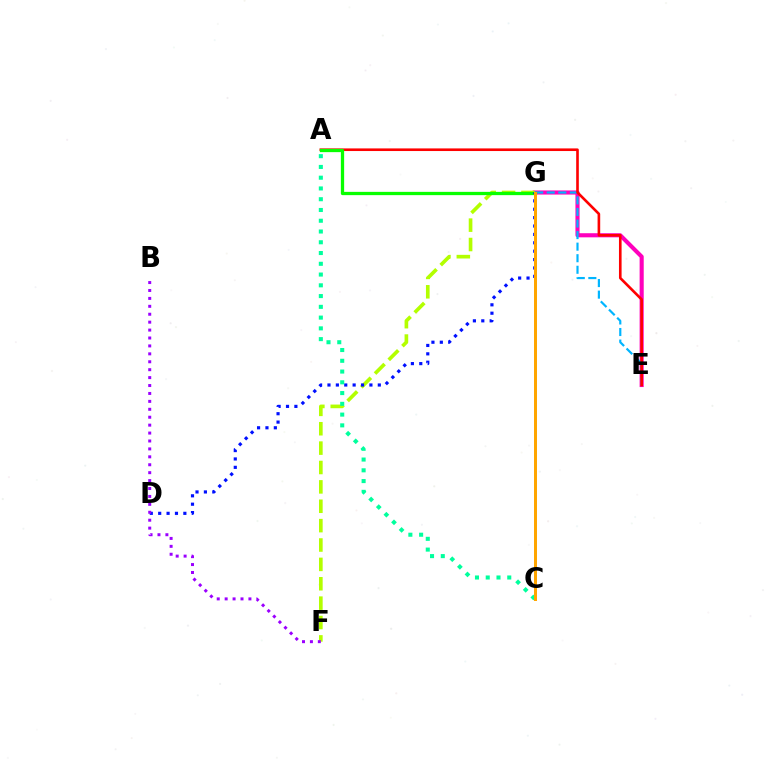{('E', 'G'): [{'color': '#ff00bd', 'line_style': 'solid', 'thickness': 2.96}, {'color': '#00b5ff', 'line_style': 'dashed', 'thickness': 1.57}], ('A', 'E'): [{'color': '#ff0000', 'line_style': 'solid', 'thickness': 1.89}], ('F', 'G'): [{'color': '#b3ff00', 'line_style': 'dashed', 'thickness': 2.63}], ('A', 'G'): [{'color': '#08ff00', 'line_style': 'solid', 'thickness': 2.36}], ('D', 'G'): [{'color': '#0010ff', 'line_style': 'dotted', 'thickness': 2.28}], ('B', 'F'): [{'color': '#9b00ff', 'line_style': 'dotted', 'thickness': 2.15}], ('A', 'C'): [{'color': '#00ff9d', 'line_style': 'dotted', 'thickness': 2.92}], ('C', 'G'): [{'color': '#ffa500', 'line_style': 'solid', 'thickness': 2.16}]}